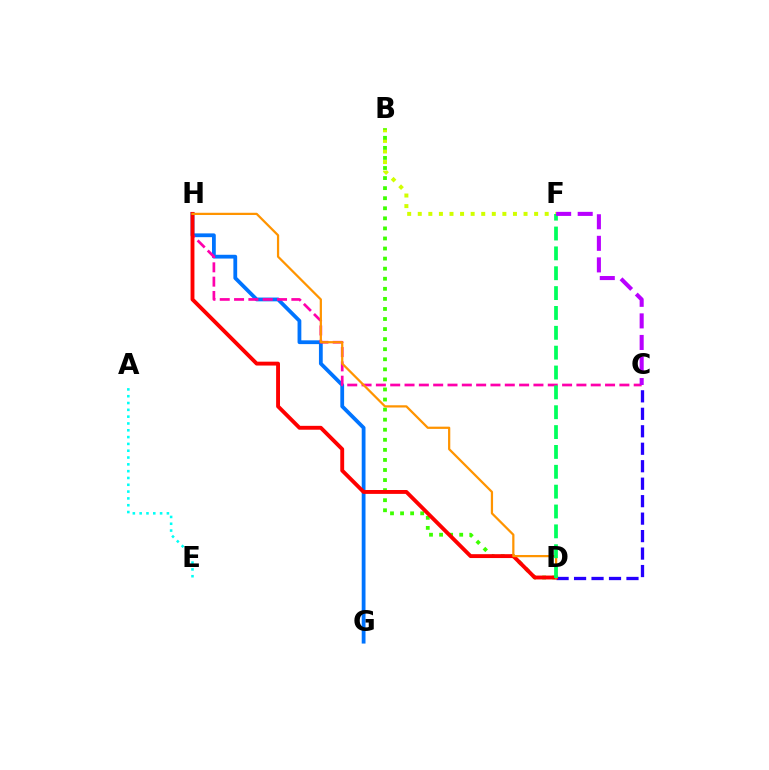{('A', 'E'): [{'color': '#00fff6', 'line_style': 'dotted', 'thickness': 1.85}], ('B', 'F'): [{'color': '#d1ff00', 'line_style': 'dotted', 'thickness': 2.87}], ('G', 'H'): [{'color': '#0074ff', 'line_style': 'solid', 'thickness': 2.72}], ('C', 'D'): [{'color': '#2500ff', 'line_style': 'dashed', 'thickness': 2.37}], ('C', 'H'): [{'color': '#ff00ac', 'line_style': 'dashed', 'thickness': 1.95}], ('B', 'D'): [{'color': '#3dff00', 'line_style': 'dotted', 'thickness': 2.73}], ('D', 'H'): [{'color': '#ff0000', 'line_style': 'solid', 'thickness': 2.79}, {'color': '#ff9400', 'line_style': 'solid', 'thickness': 1.61}], ('D', 'F'): [{'color': '#00ff5c', 'line_style': 'dashed', 'thickness': 2.7}], ('C', 'F'): [{'color': '#b900ff', 'line_style': 'dashed', 'thickness': 2.93}]}